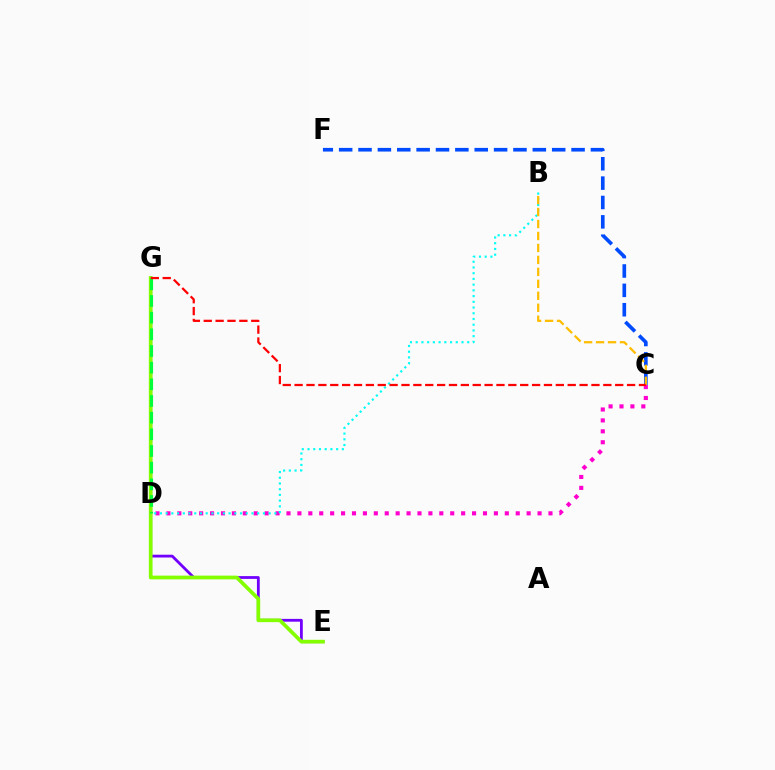{('E', 'G'): [{'color': '#7200ff', 'line_style': 'solid', 'thickness': 2.02}, {'color': '#84ff00', 'line_style': 'solid', 'thickness': 2.68}], ('C', 'D'): [{'color': '#ff00cf', 'line_style': 'dotted', 'thickness': 2.97}], ('C', 'F'): [{'color': '#004bff', 'line_style': 'dashed', 'thickness': 2.63}], ('B', 'D'): [{'color': '#00fff6', 'line_style': 'dotted', 'thickness': 1.56}], ('B', 'C'): [{'color': '#ffbd00', 'line_style': 'dashed', 'thickness': 1.63}], ('D', 'G'): [{'color': '#00ff39', 'line_style': 'dashed', 'thickness': 2.26}], ('C', 'G'): [{'color': '#ff0000', 'line_style': 'dashed', 'thickness': 1.61}]}